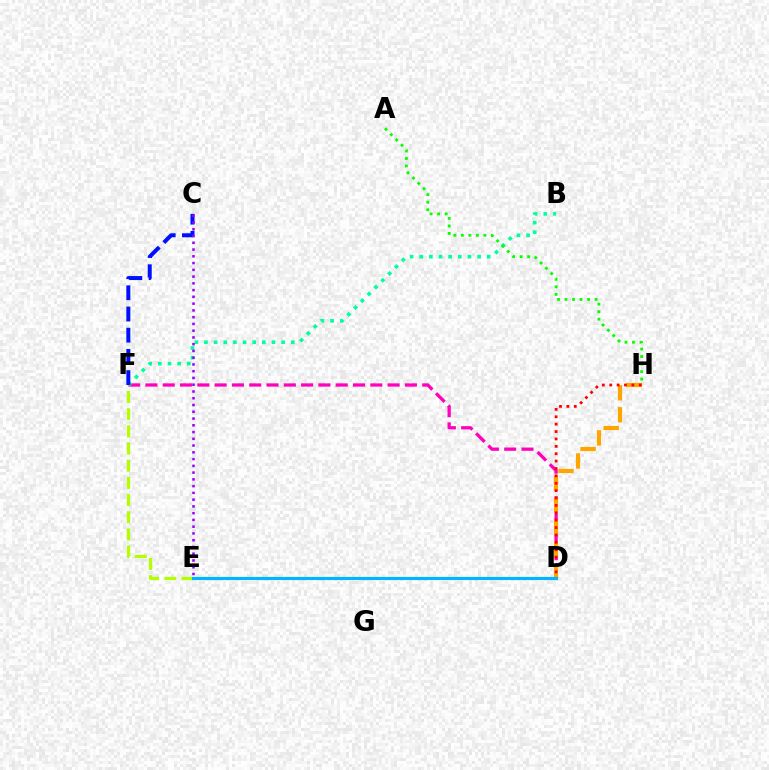{('D', 'F'): [{'color': '#ff00bd', 'line_style': 'dashed', 'thickness': 2.35}], ('B', 'F'): [{'color': '#00ff9d', 'line_style': 'dotted', 'thickness': 2.62}], ('C', 'F'): [{'color': '#0010ff', 'line_style': 'dashed', 'thickness': 2.88}], ('D', 'H'): [{'color': '#ffa500', 'line_style': 'dashed', 'thickness': 3.0}, {'color': '#ff0000', 'line_style': 'dotted', 'thickness': 2.01}], ('E', 'F'): [{'color': '#b3ff00', 'line_style': 'dashed', 'thickness': 2.33}], ('A', 'H'): [{'color': '#08ff00', 'line_style': 'dotted', 'thickness': 2.04}], ('C', 'E'): [{'color': '#9b00ff', 'line_style': 'dotted', 'thickness': 1.84}], ('D', 'E'): [{'color': '#00b5ff', 'line_style': 'solid', 'thickness': 2.26}]}